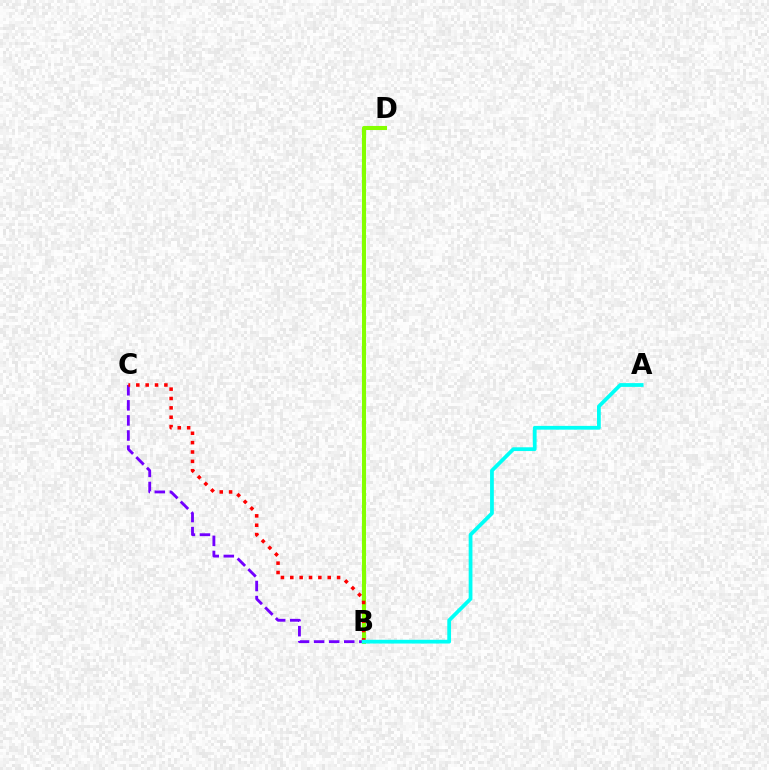{('B', 'C'): [{'color': '#7200ff', 'line_style': 'dashed', 'thickness': 2.05}, {'color': '#ff0000', 'line_style': 'dotted', 'thickness': 2.54}], ('B', 'D'): [{'color': '#84ff00', 'line_style': 'solid', 'thickness': 2.94}], ('A', 'B'): [{'color': '#00fff6', 'line_style': 'solid', 'thickness': 2.71}]}